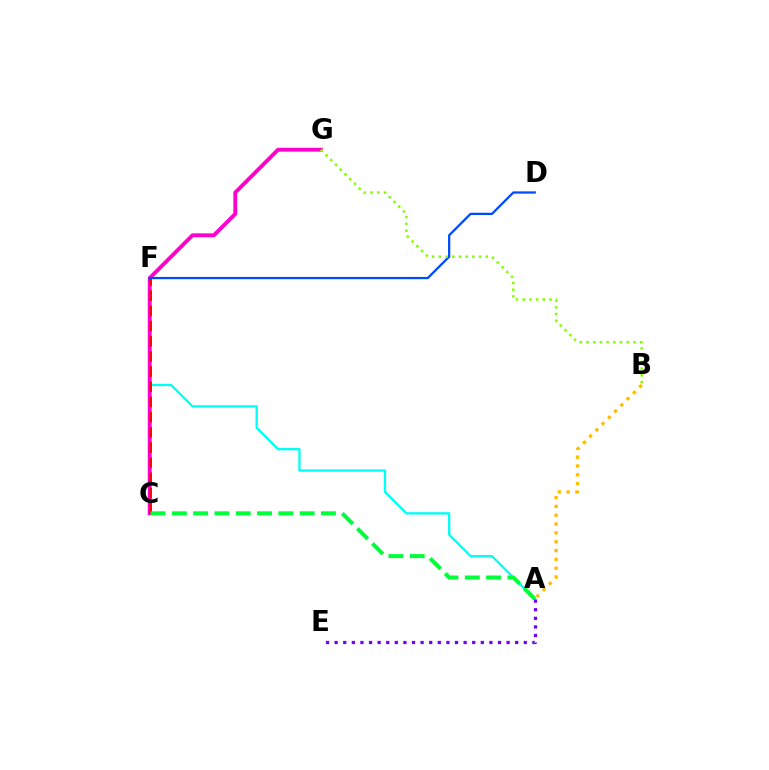{('A', 'B'): [{'color': '#ffbd00', 'line_style': 'dotted', 'thickness': 2.4}], ('A', 'F'): [{'color': '#00fff6', 'line_style': 'solid', 'thickness': 1.67}], ('C', 'G'): [{'color': '#ff00cf', 'line_style': 'solid', 'thickness': 2.79}], ('A', 'E'): [{'color': '#7200ff', 'line_style': 'dotted', 'thickness': 2.34}], ('C', 'F'): [{'color': '#ff0000', 'line_style': 'dashed', 'thickness': 2.06}], ('D', 'F'): [{'color': '#004bff', 'line_style': 'solid', 'thickness': 1.63}], ('A', 'C'): [{'color': '#00ff39', 'line_style': 'dashed', 'thickness': 2.89}], ('B', 'G'): [{'color': '#84ff00', 'line_style': 'dotted', 'thickness': 1.82}]}